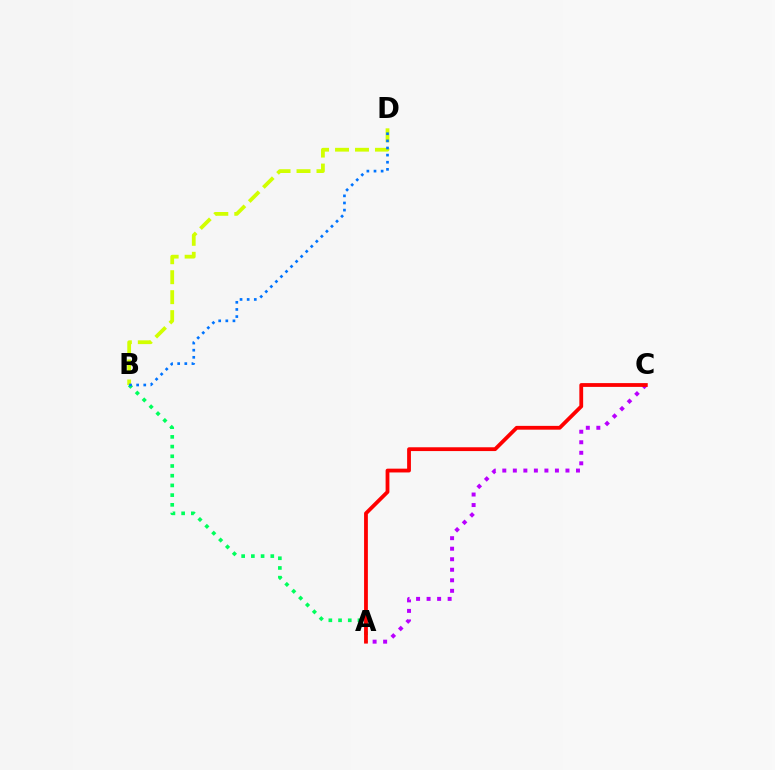{('A', 'C'): [{'color': '#b900ff', 'line_style': 'dotted', 'thickness': 2.86}, {'color': '#ff0000', 'line_style': 'solid', 'thickness': 2.73}], ('A', 'B'): [{'color': '#00ff5c', 'line_style': 'dotted', 'thickness': 2.64}], ('B', 'D'): [{'color': '#d1ff00', 'line_style': 'dashed', 'thickness': 2.71}, {'color': '#0074ff', 'line_style': 'dotted', 'thickness': 1.94}]}